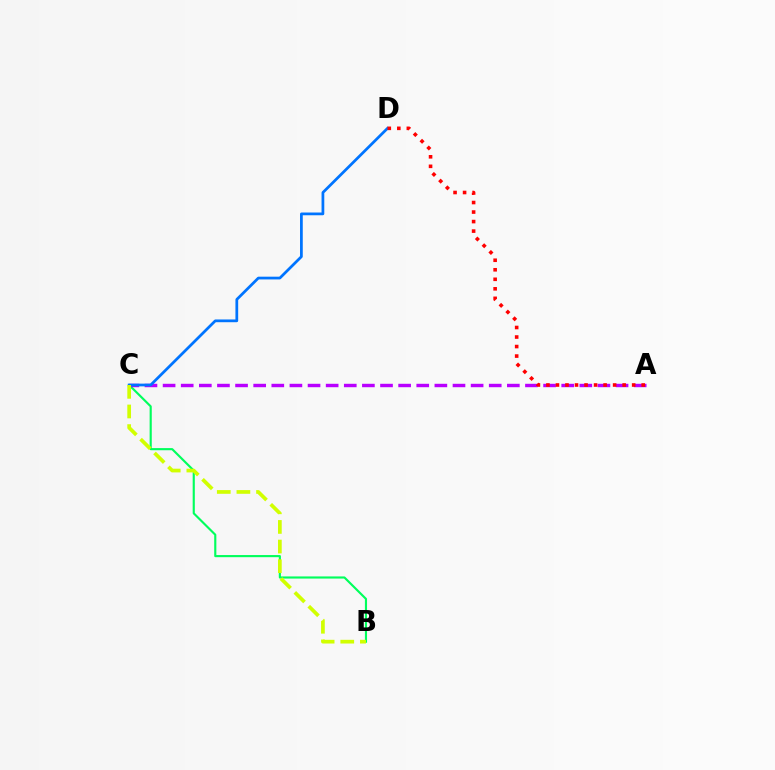{('B', 'C'): [{'color': '#00ff5c', 'line_style': 'solid', 'thickness': 1.54}, {'color': '#d1ff00', 'line_style': 'dashed', 'thickness': 2.67}], ('A', 'C'): [{'color': '#b900ff', 'line_style': 'dashed', 'thickness': 2.46}], ('C', 'D'): [{'color': '#0074ff', 'line_style': 'solid', 'thickness': 1.98}], ('A', 'D'): [{'color': '#ff0000', 'line_style': 'dotted', 'thickness': 2.59}]}